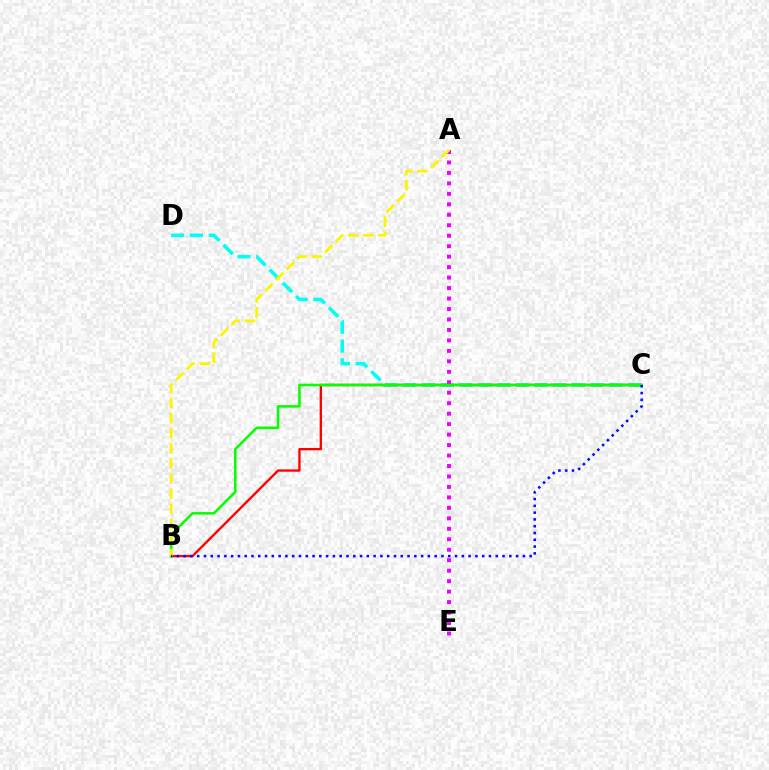{('C', 'D'): [{'color': '#00fff6', 'line_style': 'dashed', 'thickness': 2.55}], ('B', 'C'): [{'color': '#ff0000', 'line_style': 'solid', 'thickness': 1.68}, {'color': '#08ff00', 'line_style': 'solid', 'thickness': 1.84}, {'color': '#0010ff', 'line_style': 'dotted', 'thickness': 1.84}], ('A', 'E'): [{'color': '#ee00ff', 'line_style': 'dotted', 'thickness': 2.84}], ('A', 'B'): [{'color': '#fcf500', 'line_style': 'dashed', 'thickness': 2.05}]}